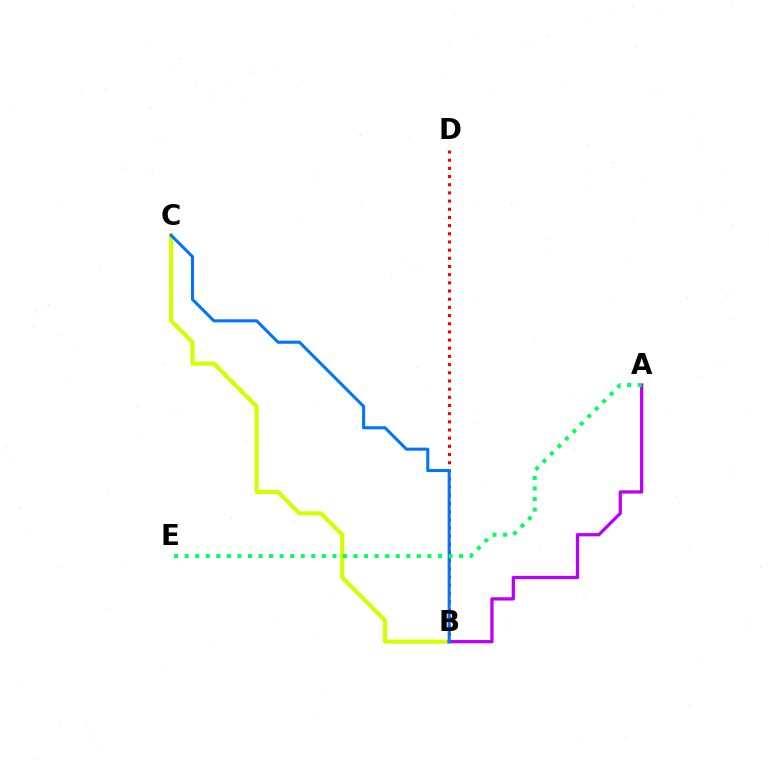{('B', 'C'): [{'color': '#d1ff00', 'line_style': 'solid', 'thickness': 2.97}, {'color': '#0074ff', 'line_style': 'solid', 'thickness': 2.2}], ('B', 'D'): [{'color': '#ff0000', 'line_style': 'dotted', 'thickness': 2.22}], ('A', 'B'): [{'color': '#b900ff', 'line_style': 'solid', 'thickness': 2.35}], ('A', 'E'): [{'color': '#00ff5c', 'line_style': 'dotted', 'thickness': 2.87}]}